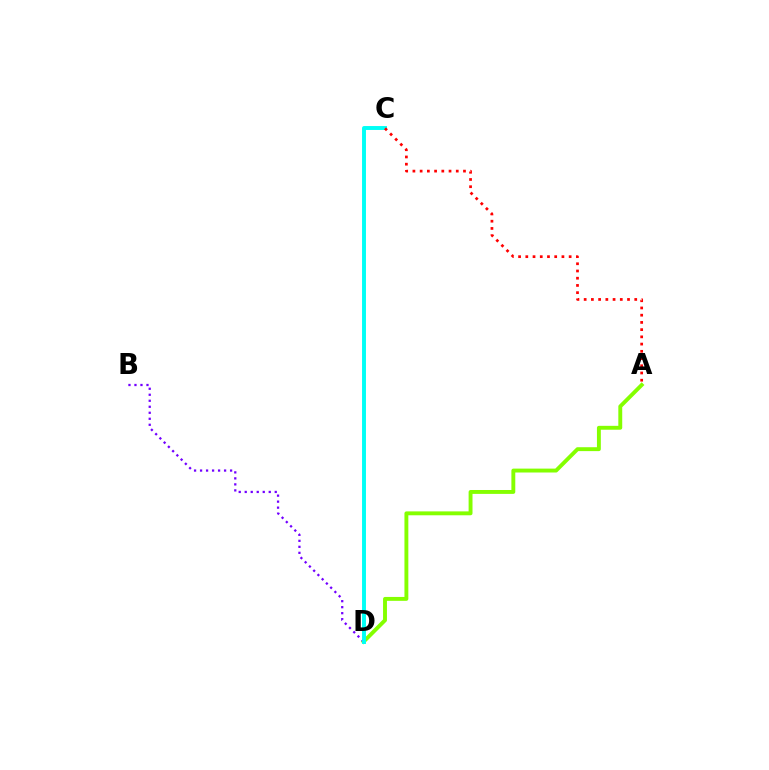{('A', 'D'): [{'color': '#84ff00', 'line_style': 'solid', 'thickness': 2.8}], ('B', 'D'): [{'color': '#7200ff', 'line_style': 'dotted', 'thickness': 1.63}], ('C', 'D'): [{'color': '#00fff6', 'line_style': 'solid', 'thickness': 2.82}], ('A', 'C'): [{'color': '#ff0000', 'line_style': 'dotted', 'thickness': 1.96}]}